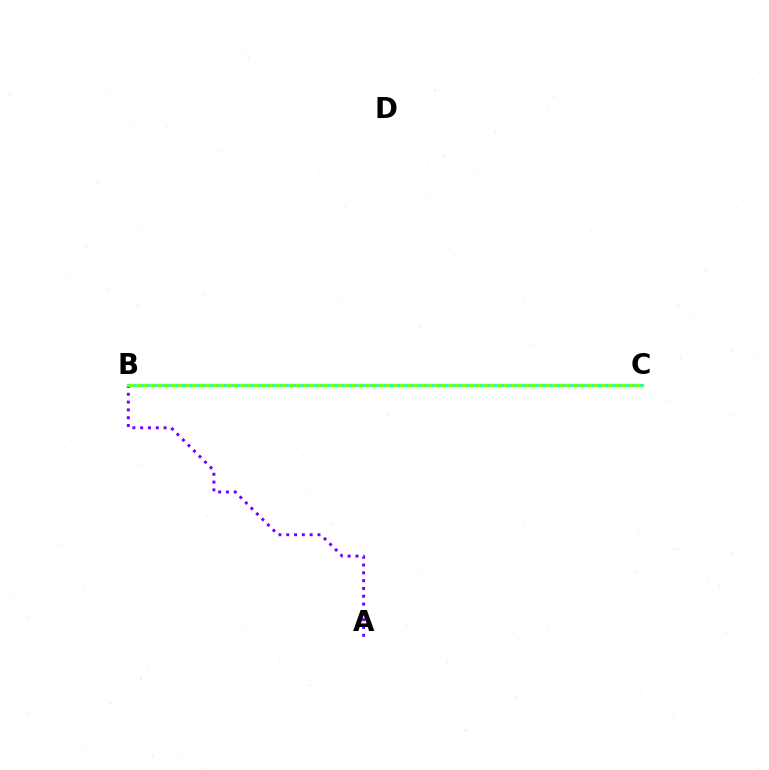{('A', 'B'): [{'color': '#7200ff', 'line_style': 'dotted', 'thickness': 2.12}], ('B', 'C'): [{'color': '#ff0000', 'line_style': 'solid', 'thickness': 2.09}, {'color': '#84ff00', 'line_style': 'solid', 'thickness': 2.32}, {'color': '#00fff6', 'line_style': 'dotted', 'thickness': 1.88}]}